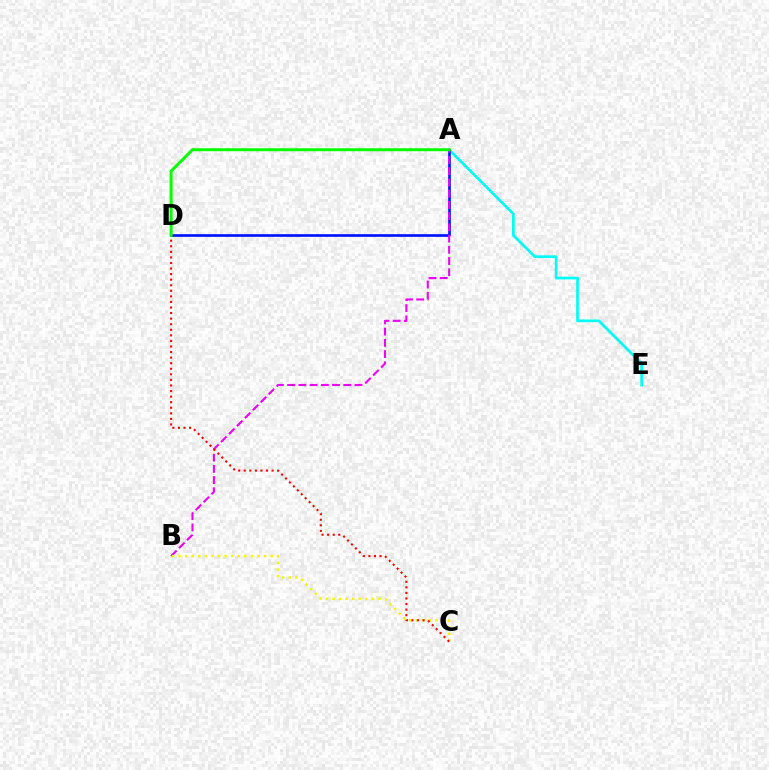{('A', 'E'): [{'color': '#00fff6', 'line_style': 'solid', 'thickness': 1.97}], ('A', 'D'): [{'color': '#0010ff', 'line_style': 'solid', 'thickness': 1.9}, {'color': '#08ff00', 'line_style': 'solid', 'thickness': 2.15}], ('A', 'B'): [{'color': '#ee00ff', 'line_style': 'dashed', 'thickness': 1.53}], ('B', 'C'): [{'color': '#fcf500', 'line_style': 'dotted', 'thickness': 1.79}], ('C', 'D'): [{'color': '#ff0000', 'line_style': 'dotted', 'thickness': 1.51}]}